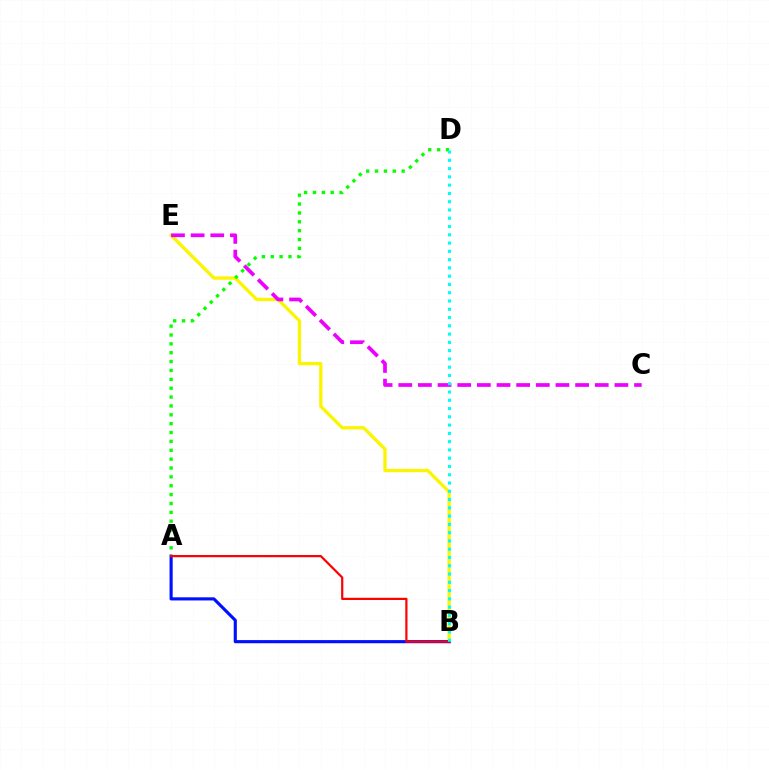{('B', 'E'): [{'color': '#fcf500', 'line_style': 'solid', 'thickness': 2.38}], ('C', 'E'): [{'color': '#ee00ff', 'line_style': 'dashed', 'thickness': 2.67}], ('A', 'B'): [{'color': '#0010ff', 'line_style': 'solid', 'thickness': 2.25}, {'color': '#ff0000', 'line_style': 'solid', 'thickness': 1.59}], ('A', 'D'): [{'color': '#08ff00', 'line_style': 'dotted', 'thickness': 2.41}], ('B', 'D'): [{'color': '#00fff6', 'line_style': 'dotted', 'thickness': 2.25}]}